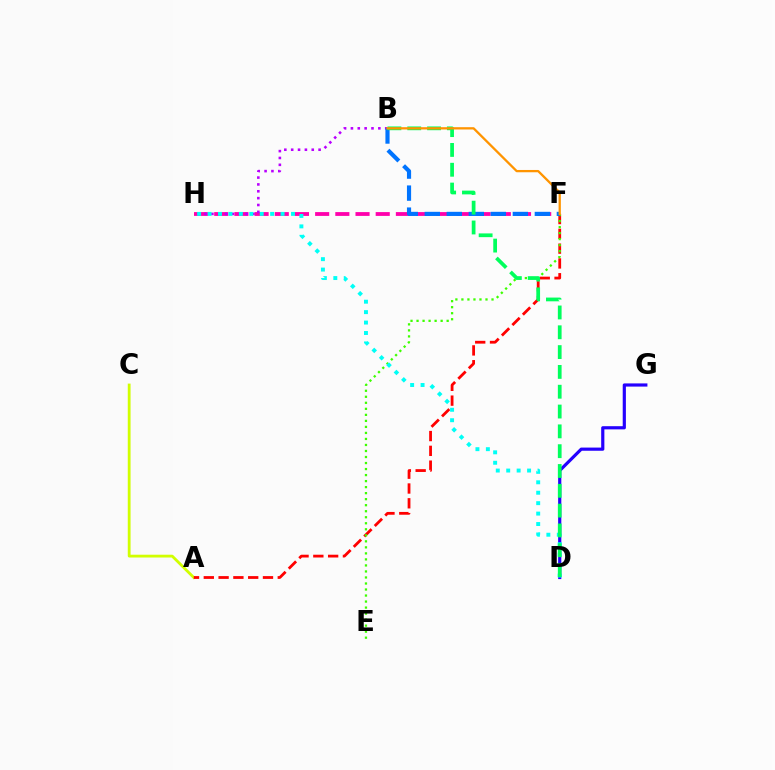{('F', 'H'): [{'color': '#ff00ac', 'line_style': 'dashed', 'thickness': 2.74}], ('A', 'C'): [{'color': '#d1ff00', 'line_style': 'solid', 'thickness': 2.02}], ('B', 'H'): [{'color': '#b900ff', 'line_style': 'dotted', 'thickness': 1.86}], ('D', 'G'): [{'color': '#2500ff', 'line_style': 'solid', 'thickness': 2.29}], ('A', 'F'): [{'color': '#ff0000', 'line_style': 'dashed', 'thickness': 2.01}], ('E', 'F'): [{'color': '#3dff00', 'line_style': 'dotted', 'thickness': 1.64}], ('D', 'H'): [{'color': '#00fff6', 'line_style': 'dotted', 'thickness': 2.83}], ('B', 'F'): [{'color': '#0074ff', 'line_style': 'dashed', 'thickness': 2.99}, {'color': '#ff9400', 'line_style': 'solid', 'thickness': 1.64}], ('B', 'D'): [{'color': '#00ff5c', 'line_style': 'dashed', 'thickness': 2.69}]}